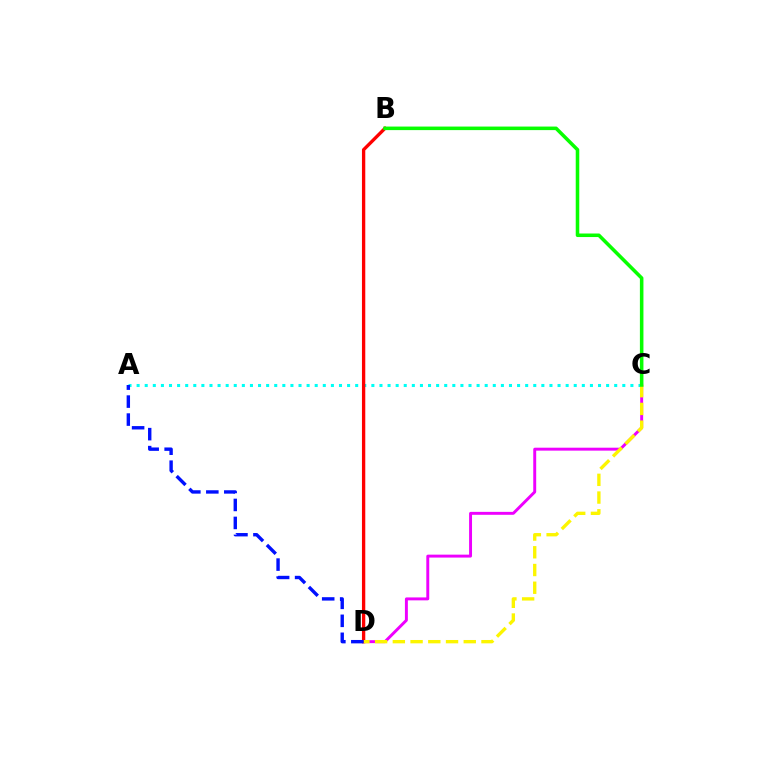{('C', 'D'): [{'color': '#ee00ff', 'line_style': 'solid', 'thickness': 2.11}, {'color': '#fcf500', 'line_style': 'dashed', 'thickness': 2.41}], ('A', 'C'): [{'color': '#00fff6', 'line_style': 'dotted', 'thickness': 2.2}], ('B', 'D'): [{'color': '#ff0000', 'line_style': 'solid', 'thickness': 2.39}], ('A', 'D'): [{'color': '#0010ff', 'line_style': 'dashed', 'thickness': 2.44}], ('B', 'C'): [{'color': '#08ff00', 'line_style': 'solid', 'thickness': 2.55}]}